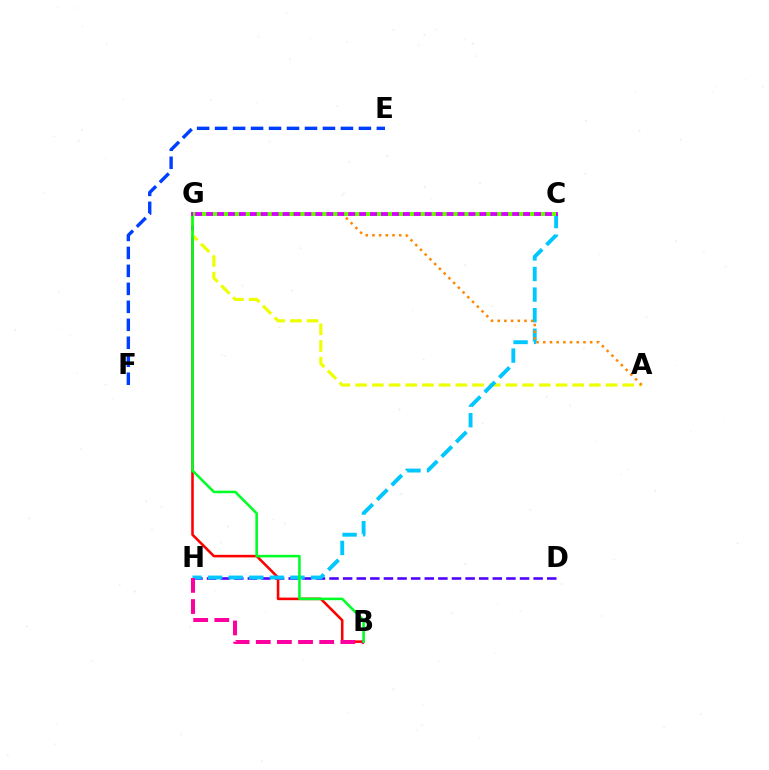{('D', 'H'): [{'color': '#4f00ff', 'line_style': 'dashed', 'thickness': 1.85}], ('B', 'G'): [{'color': '#ff0000', 'line_style': 'solid', 'thickness': 1.85}, {'color': '#00ff27', 'line_style': 'solid', 'thickness': 1.86}], ('A', 'G'): [{'color': '#eeff00', 'line_style': 'dashed', 'thickness': 2.27}, {'color': '#ff8800', 'line_style': 'dotted', 'thickness': 1.82}], ('E', 'F'): [{'color': '#003fff', 'line_style': 'dashed', 'thickness': 2.44}], ('C', 'G'): [{'color': '#00ffaf', 'line_style': 'dashed', 'thickness': 1.84}, {'color': '#d600ff', 'line_style': 'solid', 'thickness': 2.76}, {'color': '#66ff00', 'line_style': 'dotted', 'thickness': 2.97}], ('C', 'H'): [{'color': '#00c7ff', 'line_style': 'dashed', 'thickness': 2.8}], ('B', 'H'): [{'color': '#ff00a0', 'line_style': 'dashed', 'thickness': 2.87}]}